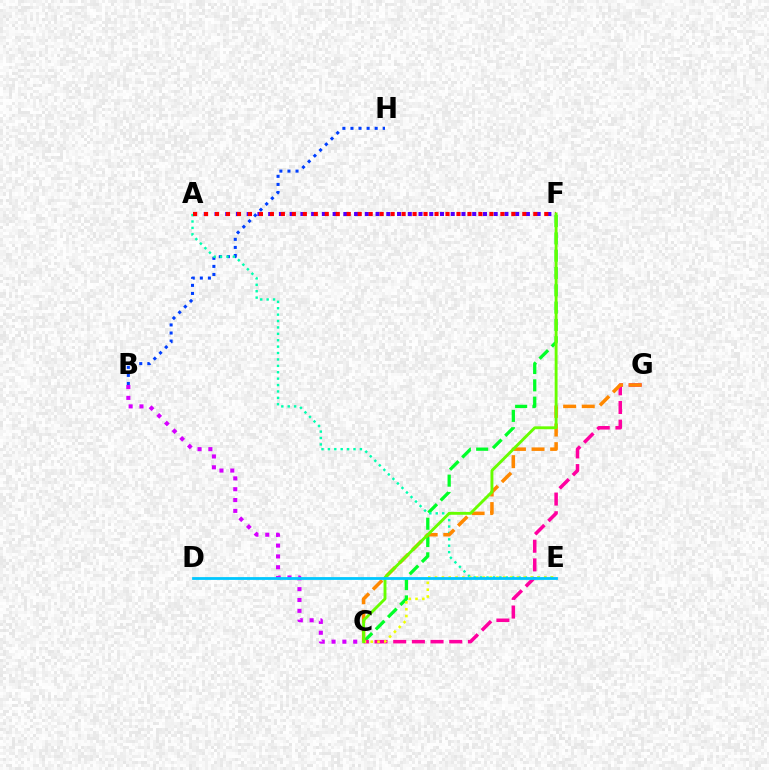{('B', 'H'): [{'color': '#003fff', 'line_style': 'dotted', 'thickness': 2.19}], ('B', 'C'): [{'color': '#d600ff', 'line_style': 'dotted', 'thickness': 2.94}], ('C', 'F'): [{'color': '#00ff27', 'line_style': 'dashed', 'thickness': 2.35}, {'color': '#66ff00', 'line_style': 'solid', 'thickness': 2.07}], ('A', 'E'): [{'color': '#00ffaf', 'line_style': 'dotted', 'thickness': 1.74}], ('C', 'G'): [{'color': '#ff00a0', 'line_style': 'dashed', 'thickness': 2.54}, {'color': '#ff8800', 'line_style': 'dashed', 'thickness': 2.53}], ('A', 'F'): [{'color': '#4f00ff', 'line_style': 'dotted', 'thickness': 2.92}, {'color': '#ff0000', 'line_style': 'dotted', 'thickness': 2.98}], ('C', 'E'): [{'color': '#eeff00', 'line_style': 'dotted', 'thickness': 1.85}], ('D', 'E'): [{'color': '#00c7ff', 'line_style': 'solid', 'thickness': 2.01}]}